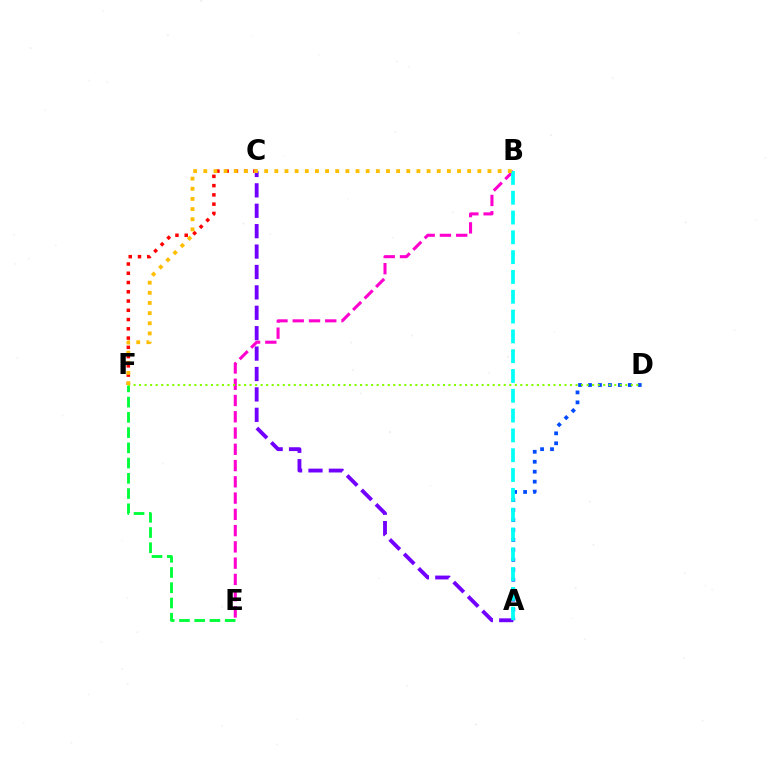{('A', 'C'): [{'color': '#7200ff', 'line_style': 'dashed', 'thickness': 2.77}], ('A', 'D'): [{'color': '#004bff', 'line_style': 'dotted', 'thickness': 2.71}], ('C', 'F'): [{'color': '#ff0000', 'line_style': 'dotted', 'thickness': 2.52}], ('E', 'F'): [{'color': '#00ff39', 'line_style': 'dashed', 'thickness': 2.07}], ('B', 'E'): [{'color': '#ff00cf', 'line_style': 'dashed', 'thickness': 2.21}], ('A', 'B'): [{'color': '#00fff6', 'line_style': 'dashed', 'thickness': 2.69}], ('D', 'F'): [{'color': '#84ff00', 'line_style': 'dotted', 'thickness': 1.5}], ('B', 'F'): [{'color': '#ffbd00', 'line_style': 'dotted', 'thickness': 2.76}]}